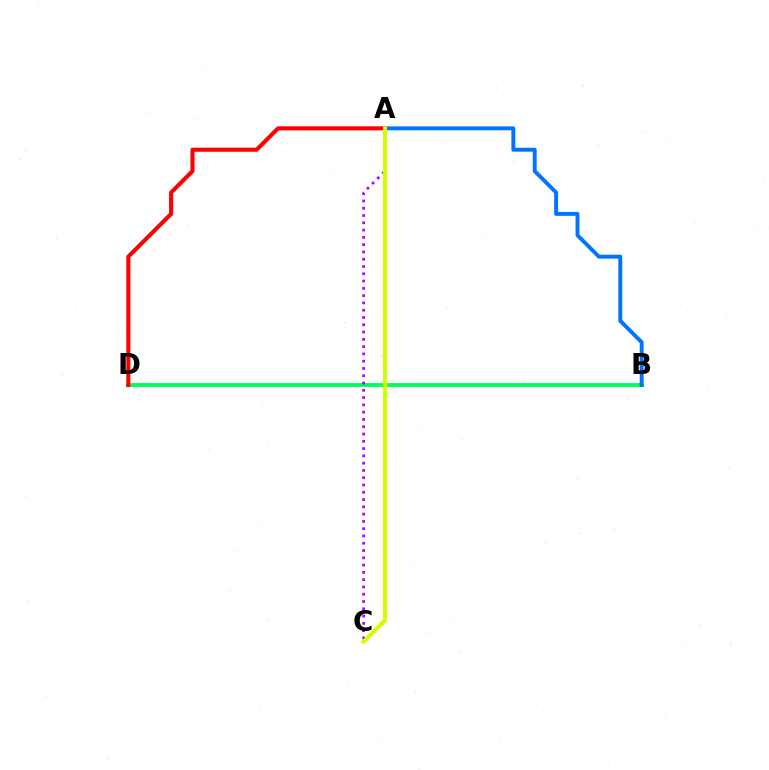{('B', 'D'): [{'color': '#00ff5c', 'line_style': 'solid', 'thickness': 2.77}], ('A', 'D'): [{'color': '#ff0000', 'line_style': 'solid', 'thickness': 2.94}], ('A', 'B'): [{'color': '#0074ff', 'line_style': 'solid', 'thickness': 2.82}], ('A', 'C'): [{'color': '#b900ff', 'line_style': 'dotted', 'thickness': 1.98}, {'color': '#d1ff00', 'line_style': 'solid', 'thickness': 2.93}]}